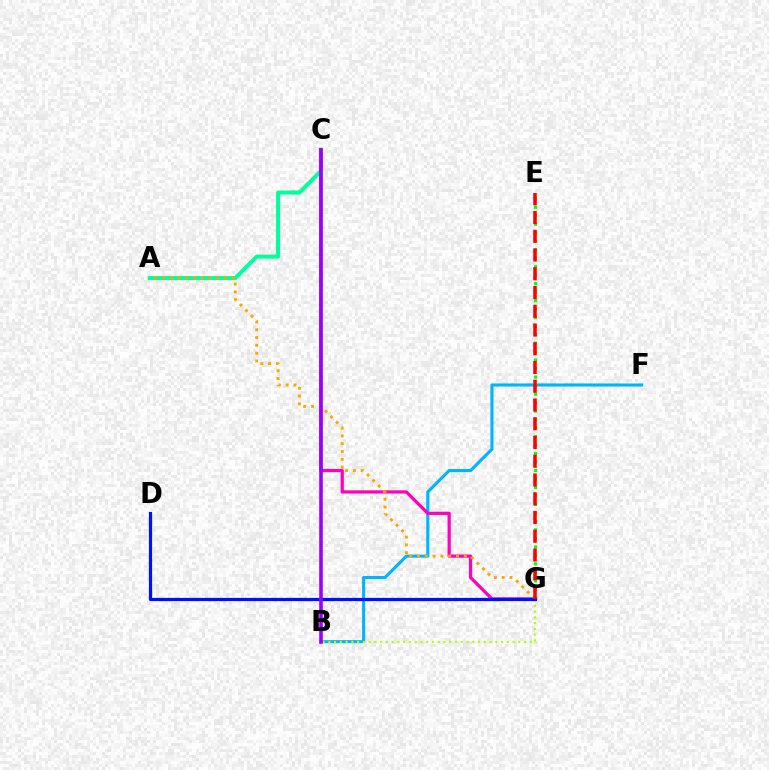{('B', 'F'): [{'color': '#00b5ff', 'line_style': 'solid', 'thickness': 2.21}], ('A', 'C'): [{'color': '#00ff9d', 'line_style': 'solid', 'thickness': 2.89}], ('B', 'G'): [{'color': '#b3ff00', 'line_style': 'dotted', 'thickness': 1.56}], ('C', 'G'): [{'color': '#ff00bd', 'line_style': 'solid', 'thickness': 2.33}], ('A', 'G'): [{'color': '#ffa500', 'line_style': 'dotted', 'thickness': 2.12}], ('E', 'G'): [{'color': '#08ff00', 'line_style': 'dotted', 'thickness': 2.31}, {'color': '#ff0000', 'line_style': 'dashed', 'thickness': 2.55}], ('D', 'G'): [{'color': '#0010ff', 'line_style': 'solid', 'thickness': 2.31}], ('B', 'C'): [{'color': '#9b00ff', 'line_style': 'solid', 'thickness': 2.58}]}